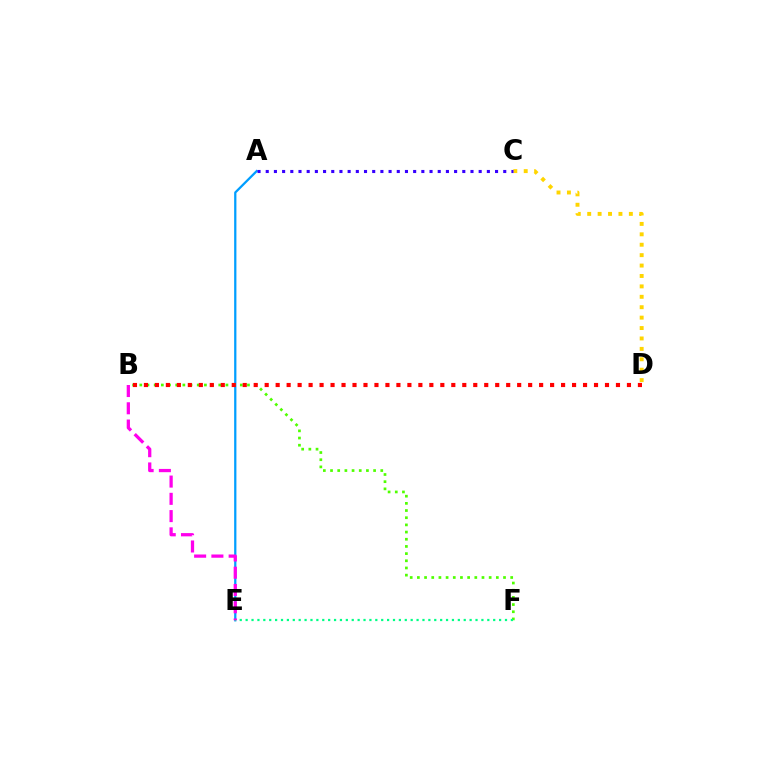{('A', 'E'): [{'color': '#009eff', 'line_style': 'solid', 'thickness': 1.63}], ('B', 'F'): [{'color': '#4fff00', 'line_style': 'dotted', 'thickness': 1.95}], ('C', 'D'): [{'color': '#ffd500', 'line_style': 'dotted', 'thickness': 2.83}], ('B', 'D'): [{'color': '#ff0000', 'line_style': 'dotted', 'thickness': 2.98}], ('E', 'F'): [{'color': '#00ff86', 'line_style': 'dotted', 'thickness': 1.6}], ('B', 'E'): [{'color': '#ff00ed', 'line_style': 'dashed', 'thickness': 2.34}], ('A', 'C'): [{'color': '#3700ff', 'line_style': 'dotted', 'thickness': 2.23}]}